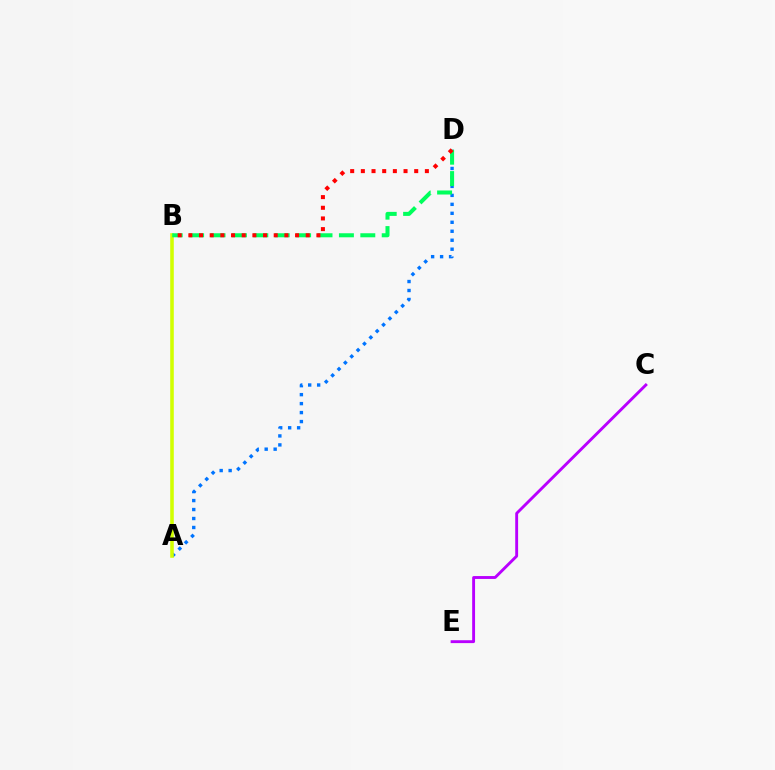{('C', 'E'): [{'color': '#b900ff', 'line_style': 'solid', 'thickness': 2.07}], ('A', 'D'): [{'color': '#0074ff', 'line_style': 'dotted', 'thickness': 2.44}], ('A', 'B'): [{'color': '#d1ff00', 'line_style': 'solid', 'thickness': 2.57}], ('B', 'D'): [{'color': '#00ff5c', 'line_style': 'dashed', 'thickness': 2.91}, {'color': '#ff0000', 'line_style': 'dotted', 'thickness': 2.9}]}